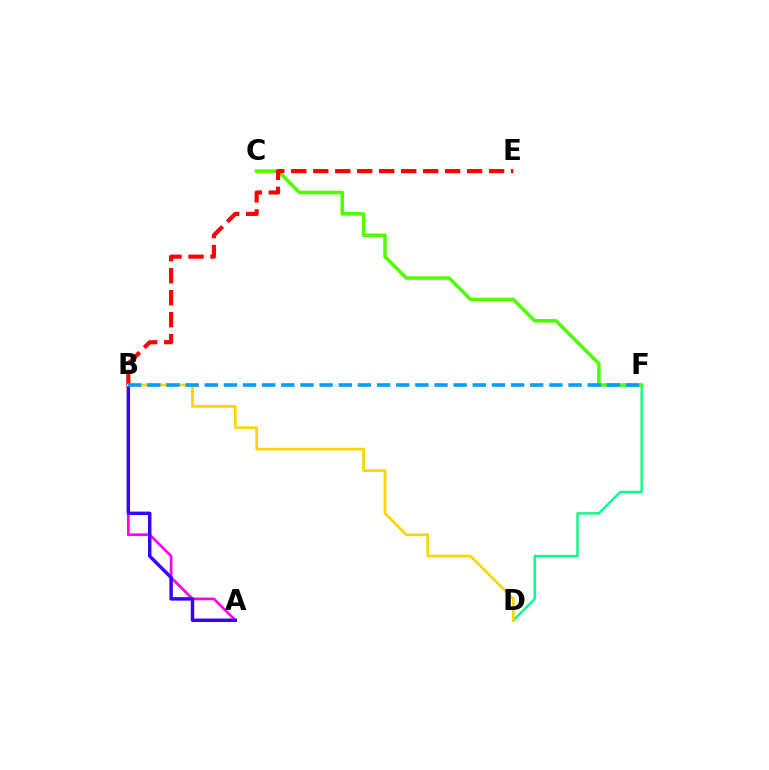{('D', 'F'): [{'color': '#00ff86', 'line_style': 'solid', 'thickness': 1.71}], ('A', 'B'): [{'color': '#ff00ed', 'line_style': 'solid', 'thickness': 1.96}, {'color': '#3700ff', 'line_style': 'solid', 'thickness': 2.49}], ('C', 'F'): [{'color': '#4fff00', 'line_style': 'solid', 'thickness': 2.56}], ('B', 'E'): [{'color': '#ff0000', 'line_style': 'dashed', 'thickness': 2.99}], ('B', 'D'): [{'color': '#ffd500', 'line_style': 'solid', 'thickness': 1.97}], ('B', 'F'): [{'color': '#009eff', 'line_style': 'dashed', 'thickness': 2.6}]}